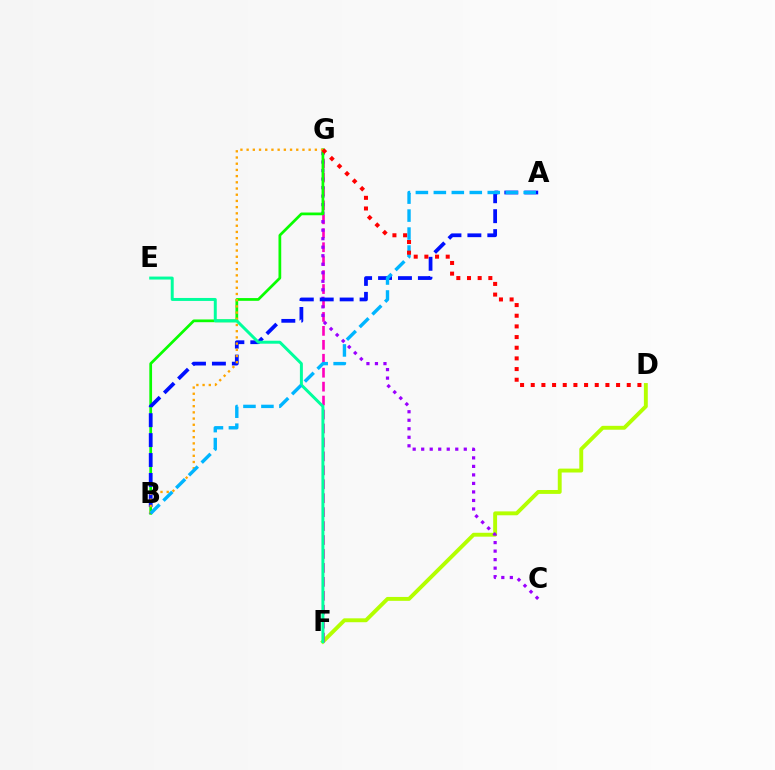{('D', 'F'): [{'color': '#b3ff00', 'line_style': 'solid', 'thickness': 2.8}], ('F', 'G'): [{'color': '#ff00bd', 'line_style': 'dashed', 'thickness': 1.89}], ('C', 'G'): [{'color': '#9b00ff', 'line_style': 'dotted', 'thickness': 2.31}], ('B', 'G'): [{'color': '#08ff00', 'line_style': 'solid', 'thickness': 1.97}, {'color': '#ffa500', 'line_style': 'dotted', 'thickness': 1.69}], ('A', 'B'): [{'color': '#0010ff', 'line_style': 'dashed', 'thickness': 2.71}, {'color': '#00b5ff', 'line_style': 'dashed', 'thickness': 2.44}], ('E', 'F'): [{'color': '#00ff9d', 'line_style': 'solid', 'thickness': 2.14}], ('D', 'G'): [{'color': '#ff0000', 'line_style': 'dotted', 'thickness': 2.9}]}